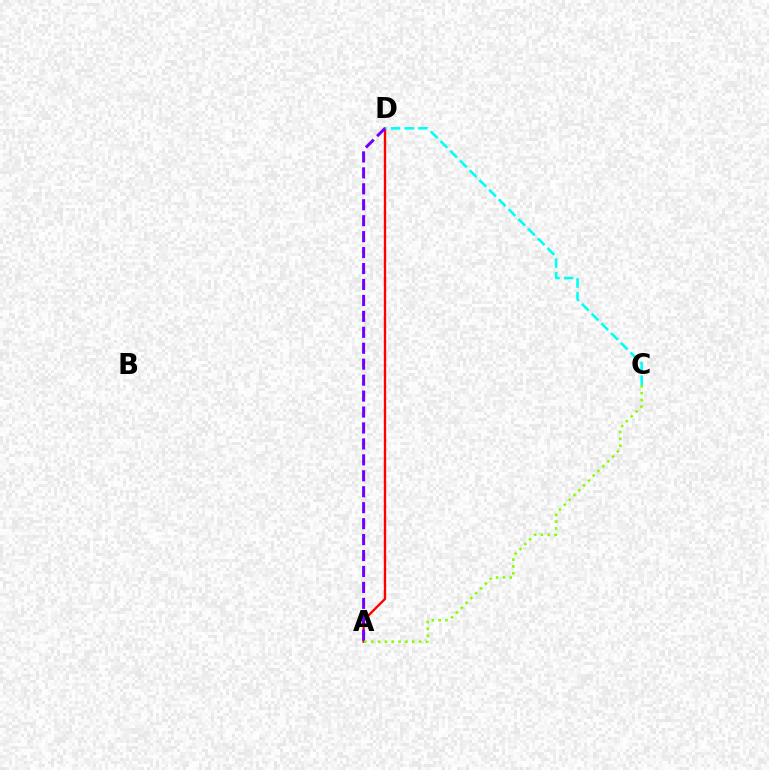{('A', 'D'): [{'color': '#ff0000', 'line_style': 'solid', 'thickness': 1.69}, {'color': '#7200ff', 'line_style': 'dashed', 'thickness': 2.17}], ('C', 'D'): [{'color': '#00fff6', 'line_style': 'dashed', 'thickness': 1.87}], ('A', 'C'): [{'color': '#84ff00', 'line_style': 'dotted', 'thickness': 1.86}]}